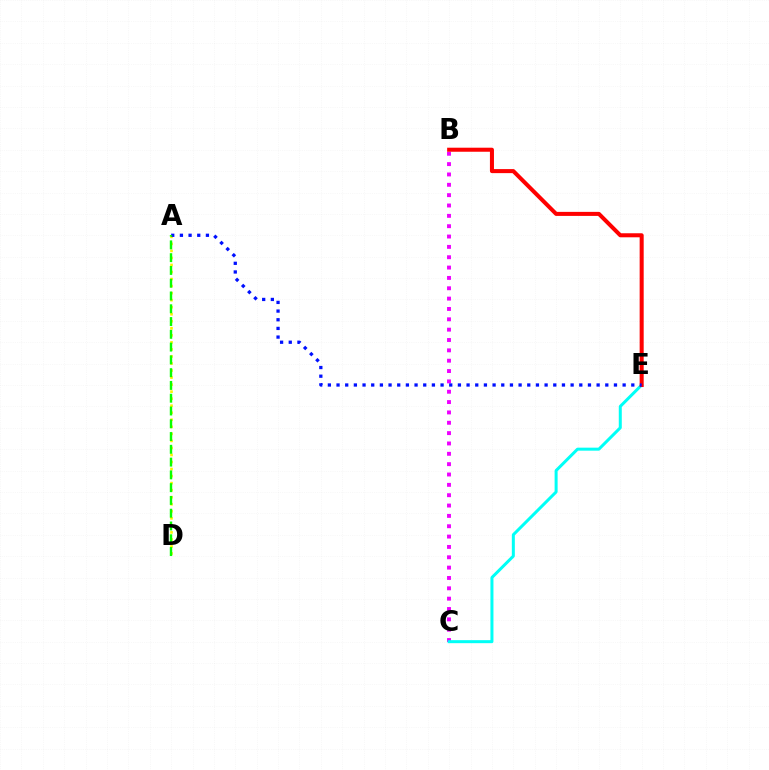{('B', 'C'): [{'color': '#ee00ff', 'line_style': 'dotted', 'thickness': 2.81}], ('A', 'D'): [{'color': '#fcf500', 'line_style': 'dotted', 'thickness': 1.91}, {'color': '#08ff00', 'line_style': 'dashed', 'thickness': 1.74}], ('C', 'E'): [{'color': '#00fff6', 'line_style': 'solid', 'thickness': 2.17}], ('B', 'E'): [{'color': '#ff0000', 'line_style': 'solid', 'thickness': 2.91}], ('A', 'E'): [{'color': '#0010ff', 'line_style': 'dotted', 'thickness': 2.36}]}